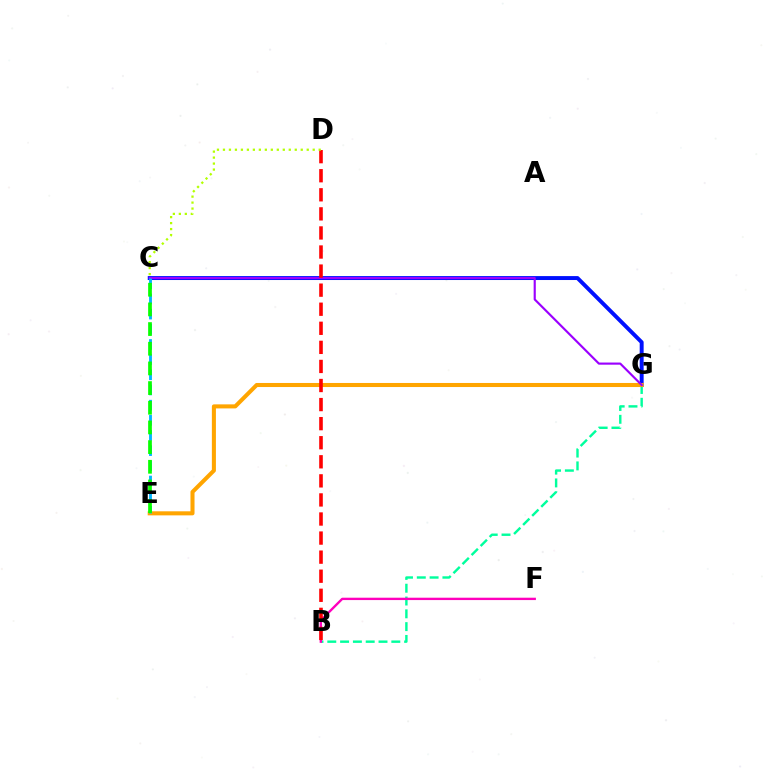{('C', 'G'): [{'color': '#0010ff', 'line_style': 'solid', 'thickness': 2.83}, {'color': '#9b00ff', 'line_style': 'solid', 'thickness': 1.55}], ('B', 'G'): [{'color': '#00ff9d', 'line_style': 'dashed', 'thickness': 1.74}], ('B', 'F'): [{'color': '#ff00bd', 'line_style': 'solid', 'thickness': 1.7}], ('E', 'G'): [{'color': '#ffa500', 'line_style': 'solid', 'thickness': 2.92}], ('B', 'D'): [{'color': '#ff0000', 'line_style': 'dashed', 'thickness': 2.59}], ('C', 'D'): [{'color': '#b3ff00', 'line_style': 'dotted', 'thickness': 1.63}], ('C', 'E'): [{'color': '#00b5ff', 'line_style': 'dashed', 'thickness': 2.06}, {'color': '#08ff00', 'line_style': 'dashed', 'thickness': 2.67}]}